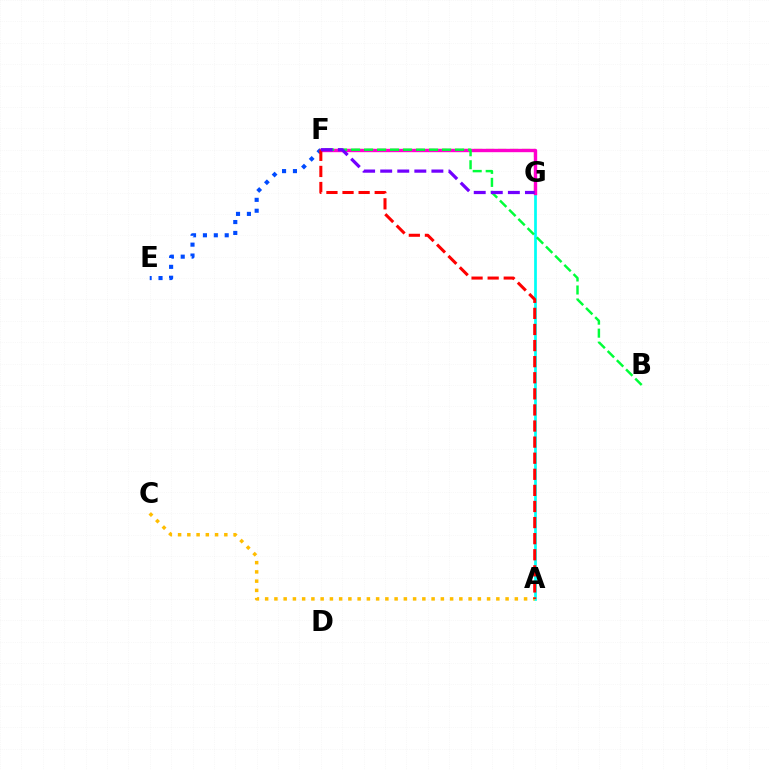{('E', 'F'): [{'color': '#004bff', 'line_style': 'dotted', 'thickness': 2.96}], ('F', 'G'): [{'color': '#84ff00', 'line_style': 'dashed', 'thickness': 1.62}, {'color': '#ff00cf', 'line_style': 'solid', 'thickness': 2.44}, {'color': '#7200ff', 'line_style': 'dashed', 'thickness': 2.32}], ('A', 'G'): [{'color': '#00fff6', 'line_style': 'solid', 'thickness': 1.96}], ('A', 'C'): [{'color': '#ffbd00', 'line_style': 'dotted', 'thickness': 2.51}], ('B', 'F'): [{'color': '#00ff39', 'line_style': 'dashed', 'thickness': 1.77}], ('A', 'F'): [{'color': '#ff0000', 'line_style': 'dashed', 'thickness': 2.19}]}